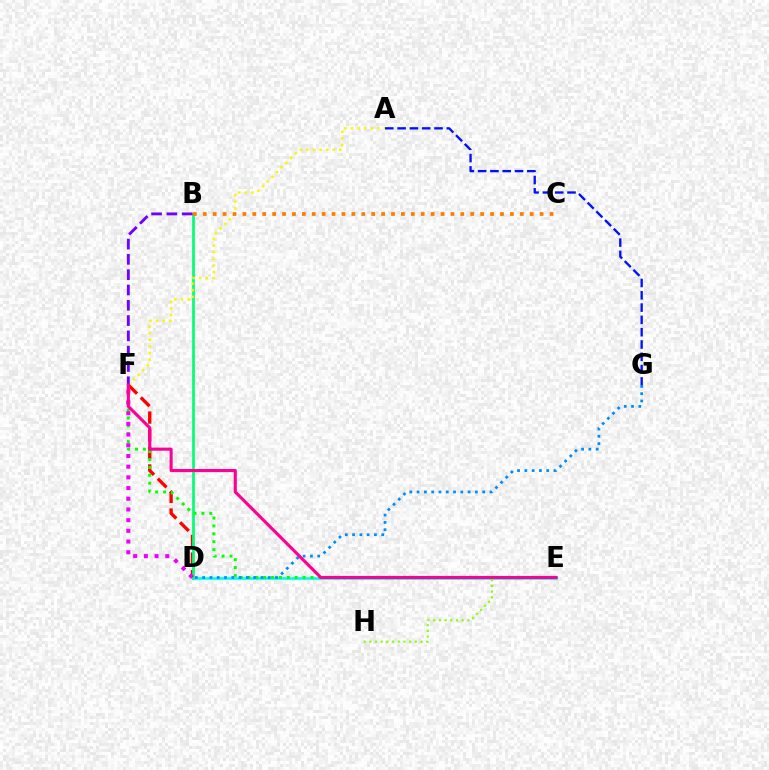{('D', 'E'): [{'color': '#00fff6', 'line_style': 'solid', 'thickness': 1.92}], ('A', 'G'): [{'color': '#0010ff', 'line_style': 'dashed', 'thickness': 1.67}], ('D', 'F'): [{'color': '#ff0000', 'line_style': 'dashed', 'thickness': 2.4}, {'color': '#ee00ff', 'line_style': 'dotted', 'thickness': 2.91}], ('B', 'D'): [{'color': '#00ff74', 'line_style': 'solid', 'thickness': 1.94}], ('E', 'H'): [{'color': '#84ff00', 'line_style': 'dotted', 'thickness': 1.54}], ('A', 'F'): [{'color': '#fcf500', 'line_style': 'dotted', 'thickness': 1.79}], ('E', 'F'): [{'color': '#08ff00', 'line_style': 'dotted', 'thickness': 2.14}, {'color': '#ff0094', 'line_style': 'solid', 'thickness': 2.24}], ('B', 'F'): [{'color': '#7200ff', 'line_style': 'dashed', 'thickness': 2.08}], ('D', 'G'): [{'color': '#008cff', 'line_style': 'dotted', 'thickness': 1.98}], ('B', 'C'): [{'color': '#ff7c00', 'line_style': 'dotted', 'thickness': 2.69}]}